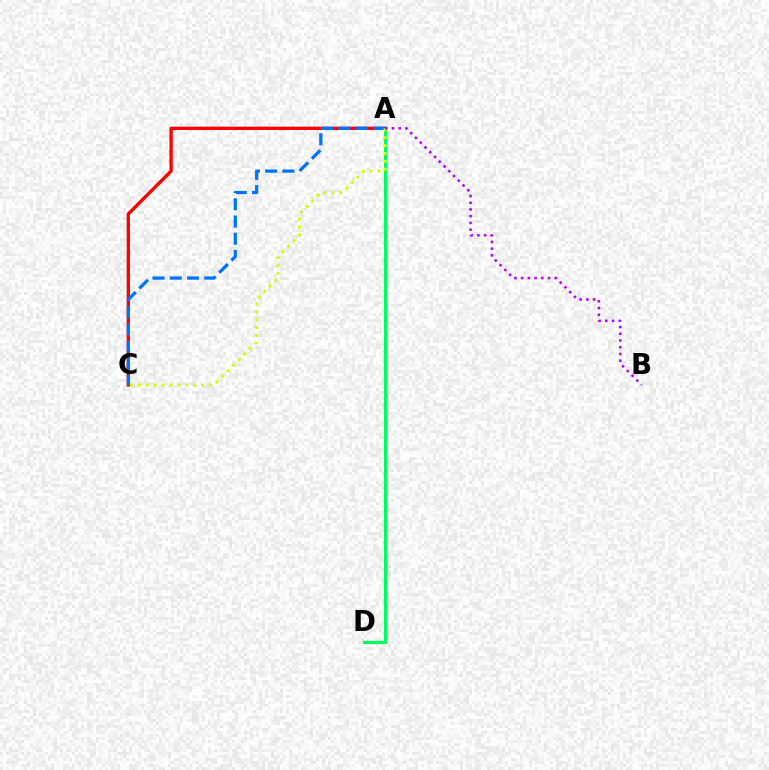{('A', 'D'): [{'color': '#00ff5c', 'line_style': 'solid', 'thickness': 2.33}], ('A', 'C'): [{'color': '#ff0000', 'line_style': 'solid', 'thickness': 2.37}, {'color': '#0074ff', 'line_style': 'dashed', 'thickness': 2.34}, {'color': '#d1ff00', 'line_style': 'dotted', 'thickness': 2.14}], ('A', 'B'): [{'color': '#b900ff', 'line_style': 'dotted', 'thickness': 1.83}]}